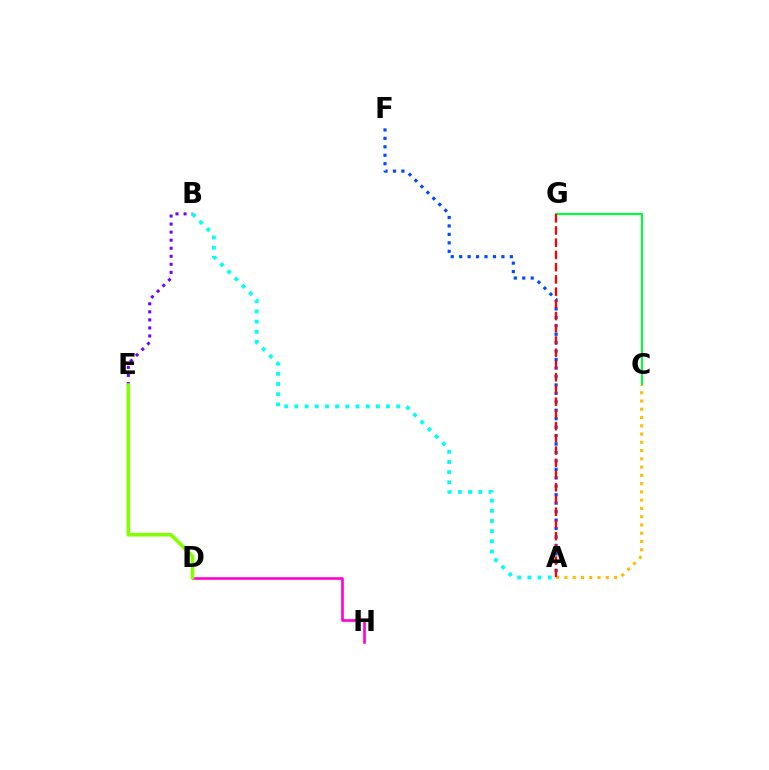{('A', 'F'): [{'color': '#004bff', 'line_style': 'dotted', 'thickness': 2.29}], ('B', 'E'): [{'color': '#7200ff', 'line_style': 'dotted', 'thickness': 2.19}], ('C', 'G'): [{'color': '#00ff39', 'line_style': 'solid', 'thickness': 1.52}], ('A', 'C'): [{'color': '#ffbd00', 'line_style': 'dotted', 'thickness': 2.25}], ('D', 'H'): [{'color': '#ff00cf', 'line_style': 'solid', 'thickness': 1.88}], ('A', 'G'): [{'color': '#ff0000', 'line_style': 'dashed', 'thickness': 1.66}], ('D', 'E'): [{'color': '#84ff00', 'line_style': 'solid', 'thickness': 2.61}], ('A', 'B'): [{'color': '#00fff6', 'line_style': 'dotted', 'thickness': 2.77}]}